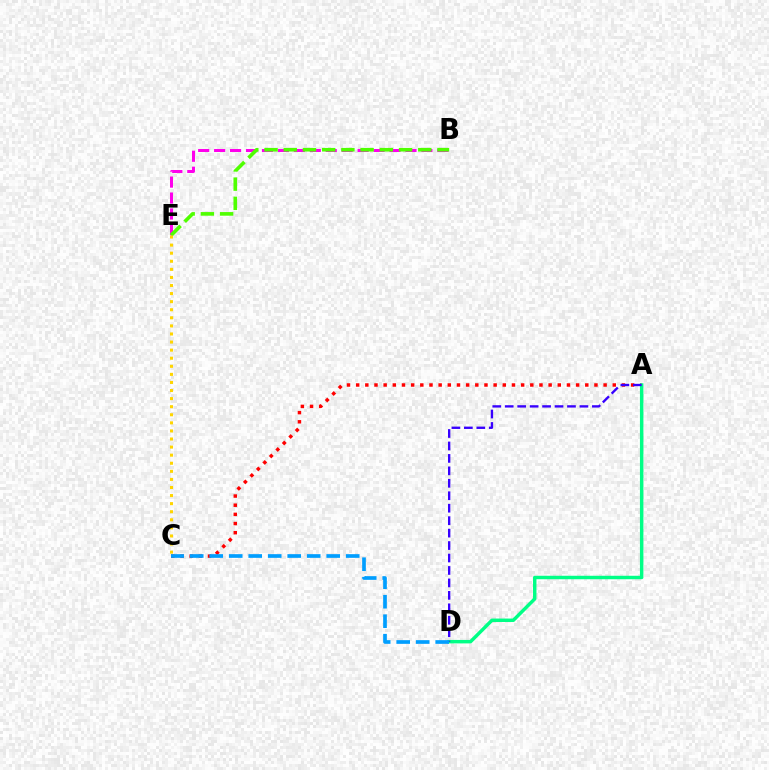{('A', 'C'): [{'color': '#ff0000', 'line_style': 'dotted', 'thickness': 2.49}], ('A', 'D'): [{'color': '#00ff86', 'line_style': 'solid', 'thickness': 2.49}, {'color': '#3700ff', 'line_style': 'dashed', 'thickness': 1.69}], ('B', 'E'): [{'color': '#ff00ed', 'line_style': 'dashed', 'thickness': 2.17}, {'color': '#4fff00', 'line_style': 'dashed', 'thickness': 2.61}], ('C', 'D'): [{'color': '#009eff', 'line_style': 'dashed', 'thickness': 2.65}], ('C', 'E'): [{'color': '#ffd500', 'line_style': 'dotted', 'thickness': 2.2}]}